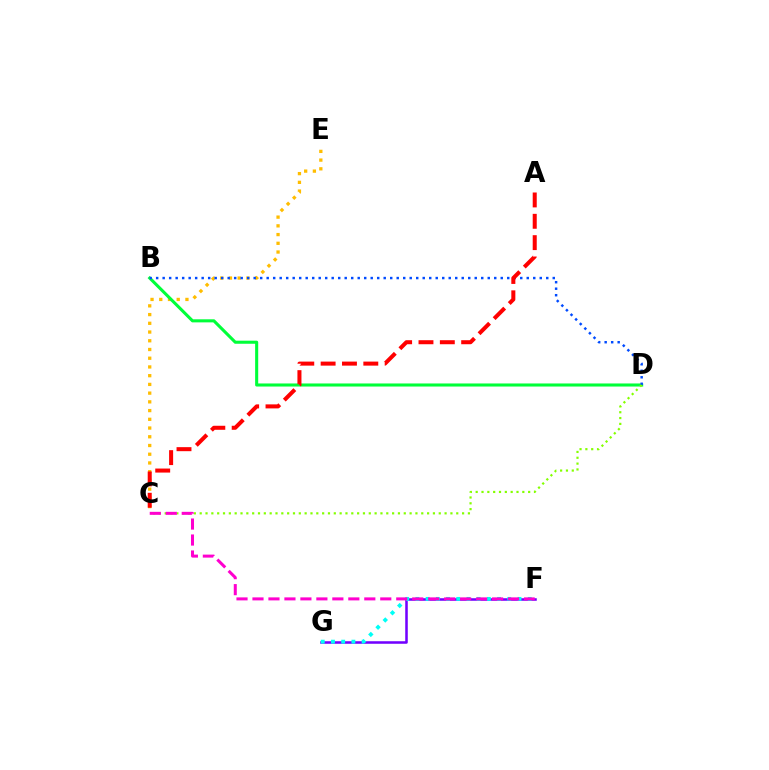{('F', 'G'): [{'color': '#7200ff', 'line_style': 'solid', 'thickness': 1.83}, {'color': '#00fff6', 'line_style': 'dotted', 'thickness': 2.77}], ('C', 'E'): [{'color': '#ffbd00', 'line_style': 'dotted', 'thickness': 2.37}], ('B', 'D'): [{'color': '#00ff39', 'line_style': 'solid', 'thickness': 2.21}, {'color': '#004bff', 'line_style': 'dotted', 'thickness': 1.77}], ('C', 'D'): [{'color': '#84ff00', 'line_style': 'dotted', 'thickness': 1.58}], ('C', 'F'): [{'color': '#ff00cf', 'line_style': 'dashed', 'thickness': 2.17}], ('A', 'C'): [{'color': '#ff0000', 'line_style': 'dashed', 'thickness': 2.9}]}